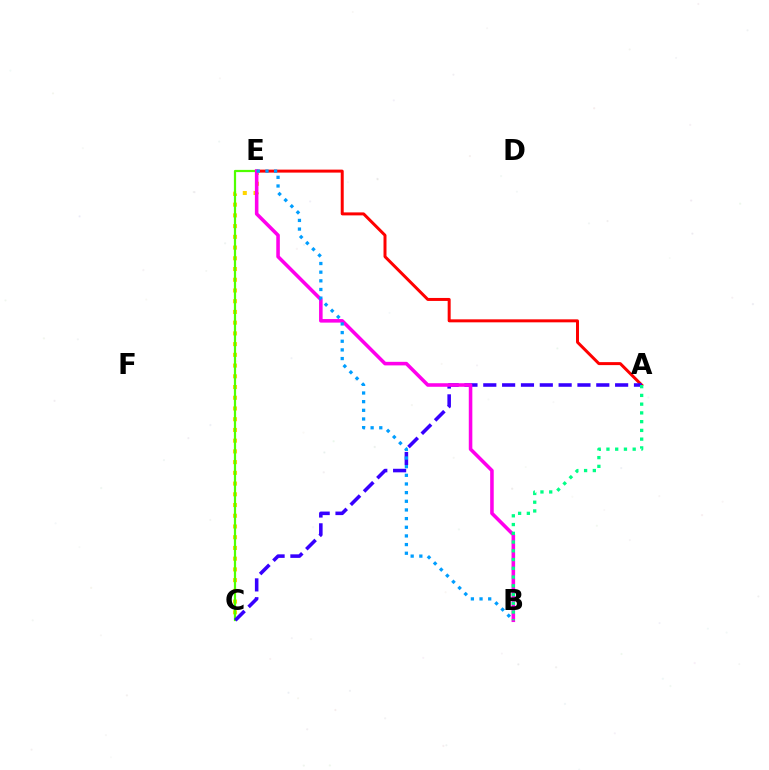{('A', 'E'): [{'color': '#ff0000', 'line_style': 'solid', 'thickness': 2.15}], ('C', 'E'): [{'color': '#ffd500', 'line_style': 'dotted', 'thickness': 2.91}, {'color': '#4fff00', 'line_style': 'solid', 'thickness': 1.6}], ('A', 'C'): [{'color': '#3700ff', 'line_style': 'dashed', 'thickness': 2.56}], ('B', 'E'): [{'color': '#ff00ed', 'line_style': 'solid', 'thickness': 2.56}, {'color': '#009eff', 'line_style': 'dotted', 'thickness': 2.35}], ('A', 'B'): [{'color': '#00ff86', 'line_style': 'dotted', 'thickness': 2.38}]}